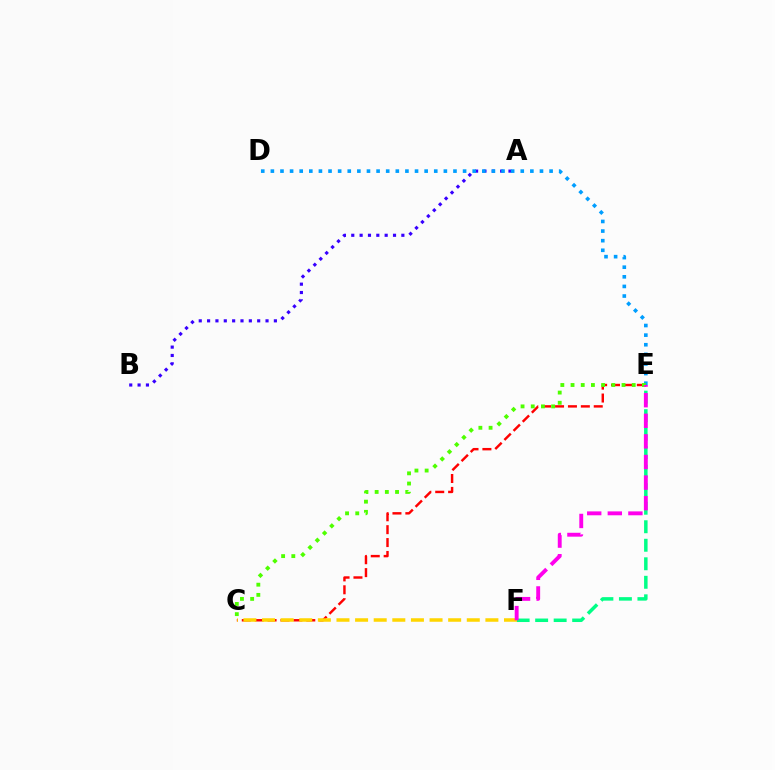{('A', 'B'): [{'color': '#3700ff', 'line_style': 'dotted', 'thickness': 2.27}], ('C', 'E'): [{'color': '#ff0000', 'line_style': 'dashed', 'thickness': 1.75}, {'color': '#4fff00', 'line_style': 'dotted', 'thickness': 2.77}], ('E', 'F'): [{'color': '#00ff86', 'line_style': 'dashed', 'thickness': 2.52}, {'color': '#ff00ed', 'line_style': 'dashed', 'thickness': 2.8}], ('D', 'E'): [{'color': '#009eff', 'line_style': 'dotted', 'thickness': 2.61}], ('C', 'F'): [{'color': '#ffd500', 'line_style': 'dashed', 'thickness': 2.53}]}